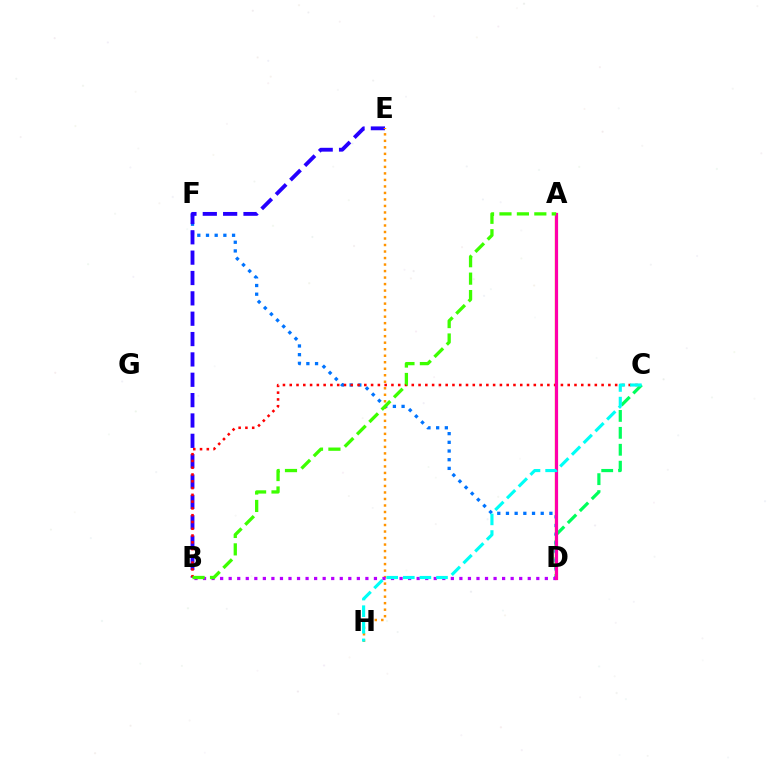{('C', 'D'): [{'color': '#00ff5c', 'line_style': 'dashed', 'thickness': 2.3}], ('A', 'D'): [{'color': '#d1ff00', 'line_style': 'solid', 'thickness': 1.69}, {'color': '#ff00ac', 'line_style': 'solid', 'thickness': 2.3}], ('D', 'F'): [{'color': '#0074ff', 'line_style': 'dotted', 'thickness': 2.36}], ('B', 'E'): [{'color': '#2500ff', 'line_style': 'dashed', 'thickness': 2.76}], ('E', 'H'): [{'color': '#ff9400', 'line_style': 'dotted', 'thickness': 1.77}], ('B', 'C'): [{'color': '#ff0000', 'line_style': 'dotted', 'thickness': 1.84}], ('B', 'D'): [{'color': '#b900ff', 'line_style': 'dotted', 'thickness': 2.32}], ('A', 'B'): [{'color': '#3dff00', 'line_style': 'dashed', 'thickness': 2.37}], ('C', 'H'): [{'color': '#00fff6', 'line_style': 'dashed', 'thickness': 2.25}]}